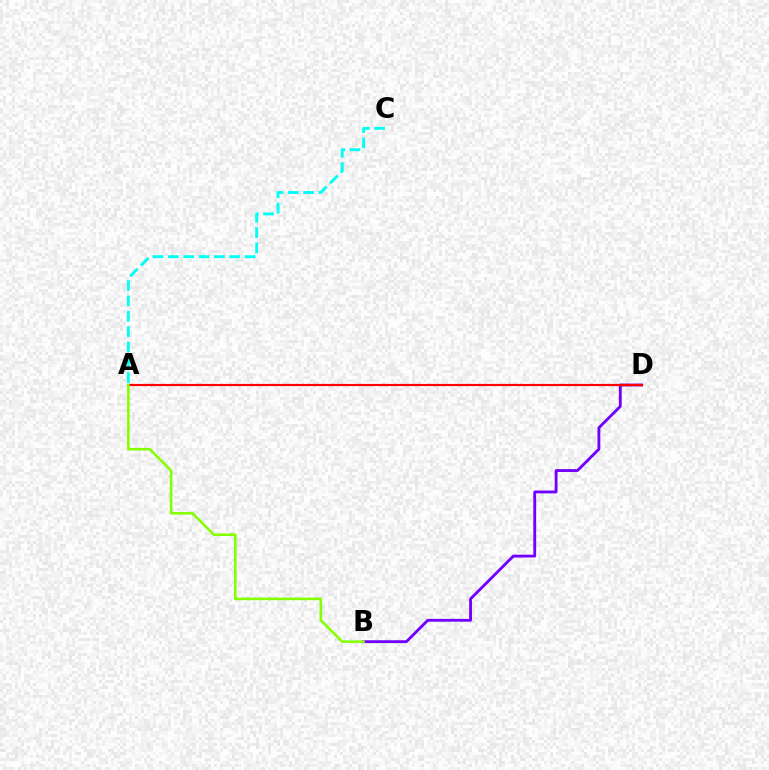{('B', 'D'): [{'color': '#7200ff', 'line_style': 'solid', 'thickness': 2.05}], ('A', 'D'): [{'color': '#ff0000', 'line_style': 'solid', 'thickness': 1.56}], ('A', 'C'): [{'color': '#00fff6', 'line_style': 'dashed', 'thickness': 2.08}], ('A', 'B'): [{'color': '#84ff00', 'line_style': 'solid', 'thickness': 1.84}]}